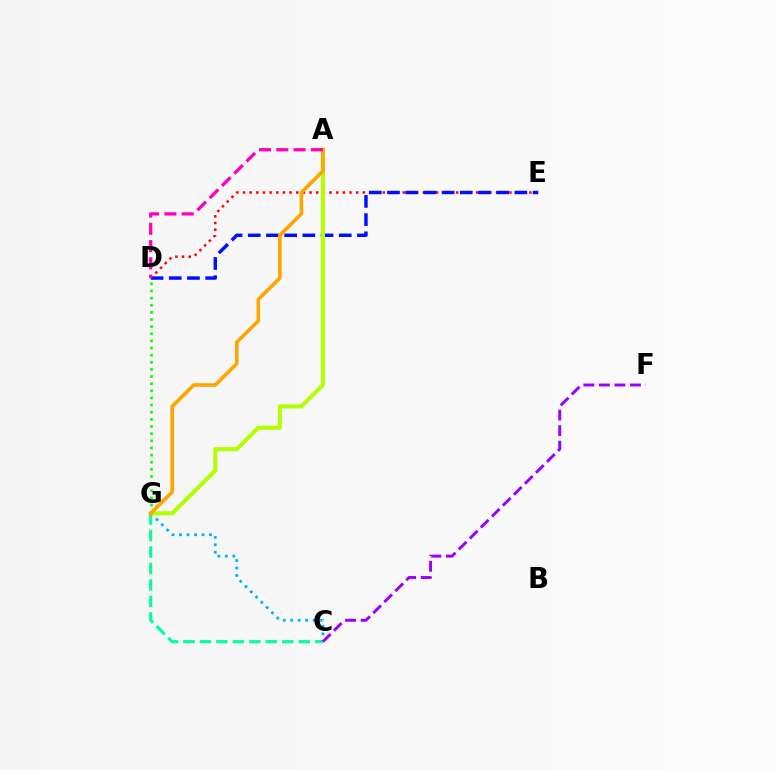{('D', 'E'): [{'color': '#ff0000', 'line_style': 'dotted', 'thickness': 1.81}, {'color': '#0010ff', 'line_style': 'dashed', 'thickness': 2.47}], ('C', 'G'): [{'color': '#00ff9d', 'line_style': 'dashed', 'thickness': 2.24}, {'color': '#00b5ff', 'line_style': 'dotted', 'thickness': 2.03}], ('D', 'G'): [{'color': '#08ff00', 'line_style': 'dotted', 'thickness': 1.94}], ('A', 'G'): [{'color': '#b3ff00', 'line_style': 'solid', 'thickness': 2.94}, {'color': '#ffa500', 'line_style': 'solid', 'thickness': 2.6}], ('C', 'F'): [{'color': '#9b00ff', 'line_style': 'dashed', 'thickness': 2.11}], ('A', 'D'): [{'color': '#ff00bd', 'line_style': 'dashed', 'thickness': 2.35}]}